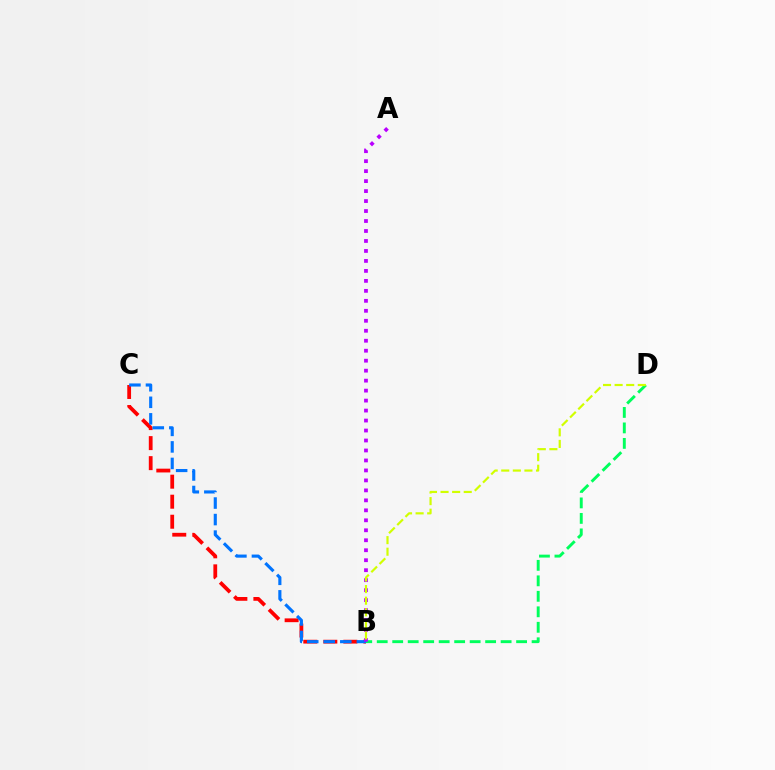{('B', 'C'): [{'color': '#ff0000', 'line_style': 'dashed', 'thickness': 2.72}, {'color': '#0074ff', 'line_style': 'dashed', 'thickness': 2.25}], ('B', 'D'): [{'color': '#00ff5c', 'line_style': 'dashed', 'thickness': 2.1}, {'color': '#d1ff00', 'line_style': 'dashed', 'thickness': 1.57}], ('A', 'B'): [{'color': '#b900ff', 'line_style': 'dotted', 'thickness': 2.71}]}